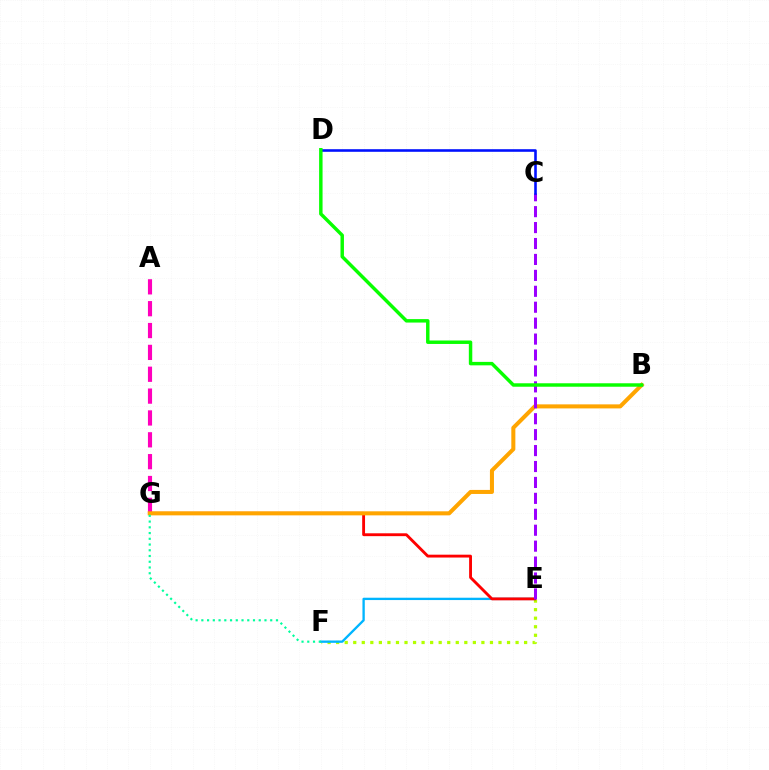{('A', 'G'): [{'color': '#ff00bd', 'line_style': 'dashed', 'thickness': 2.97}], ('E', 'F'): [{'color': '#b3ff00', 'line_style': 'dotted', 'thickness': 2.32}, {'color': '#00b5ff', 'line_style': 'solid', 'thickness': 1.68}], ('E', 'G'): [{'color': '#ff0000', 'line_style': 'solid', 'thickness': 2.06}], ('B', 'G'): [{'color': '#ffa500', 'line_style': 'solid', 'thickness': 2.91}], ('C', 'E'): [{'color': '#9b00ff', 'line_style': 'dashed', 'thickness': 2.16}], ('F', 'G'): [{'color': '#00ff9d', 'line_style': 'dotted', 'thickness': 1.56}], ('C', 'D'): [{'color': '#0010ff', 'line_style': 'solid', 'thickness': 1.87}], ('B', 'D'): [{'color': '#08ff00', 'line_style': 'solid', 'thickness': 2.48}]}